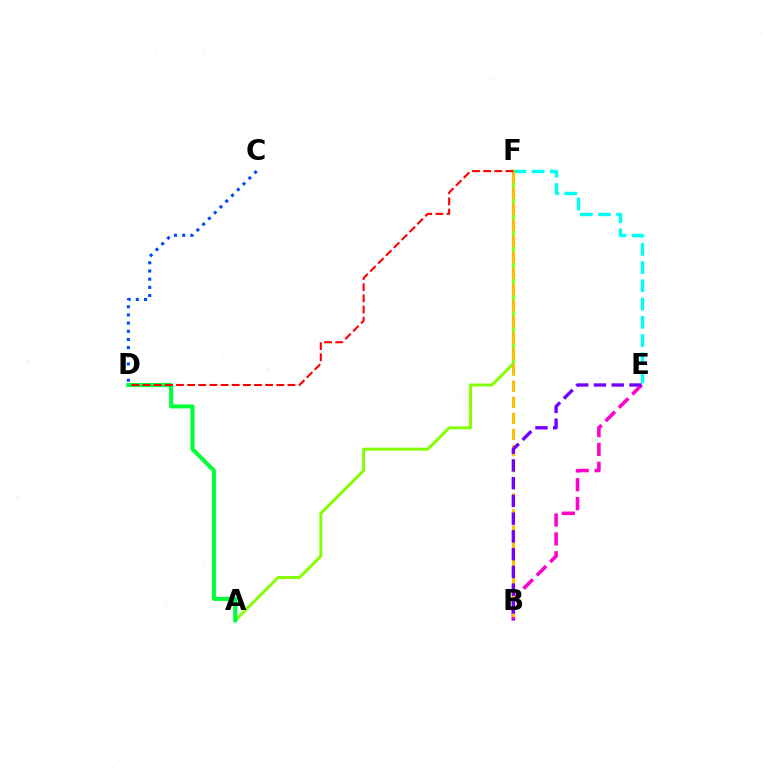{('C', 'D'): [{'color': '#004bff', 'line_style': 'dotted', 'thickness': 2.22}], ('B', 'E'): [{'color': '#ff00cf', 'line_style': 'dashed', 'thickness': 2.57}, {'color': '#7200ff', 'line_style': 'dashed', 'thickness': 2.41}], ('E', 'F'): [{'color': '#00fff6', 'line_style': 'dashed', 'thickness': 2.48}], ('A', 'F'): [{'color': '#84ff00', 'line_style': 'solid', 'thickness': 2.12}], ('A', 'D'): [{'color': '#00ff39', 'line_style': 'solid', 'thickness': 2.93}], ('B', 'F'): [{'color': '#ffbd00', 'line_style': 'dashed', 'thickness': 2.19}], ('D', 'F'): [{'color': '#ff0000', 'line_style': 'dashed', 'thickness': 1.51}]}